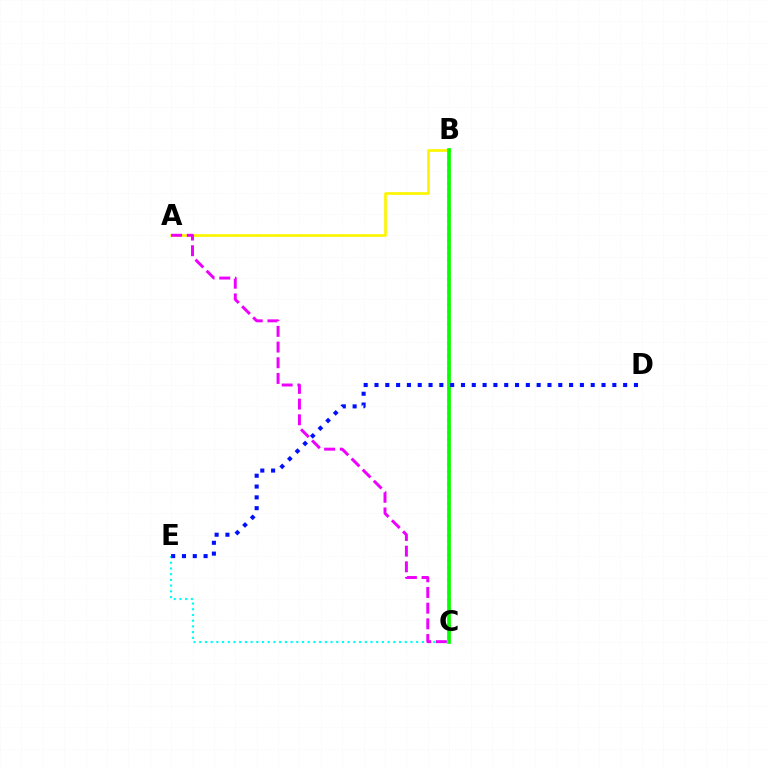{('B', 'C'): [{'color': '#ff0000', 'line_style': 'dotted', 'thickness': 1.74}, {'color': '#08ff00', 'line_style': 'solid', 'thickness': 2.66}], ('C', 'E'): [{'color': '#00fff6', 'line_style': 'dotted', 'thickness': 1.55}], ('A', 'B'): [{'color': '#fcf500', 'line_style': 'solid', 'thickness': 1.95}], ('A', 'C'): [{'color': '#ee00ff', 'line_style': 'dashed', 'thickness': 2.13}], ('D', 'E'): [{'color': '#0010ff', 'line_style': 'dotted', 'thickness': 2.94}]}